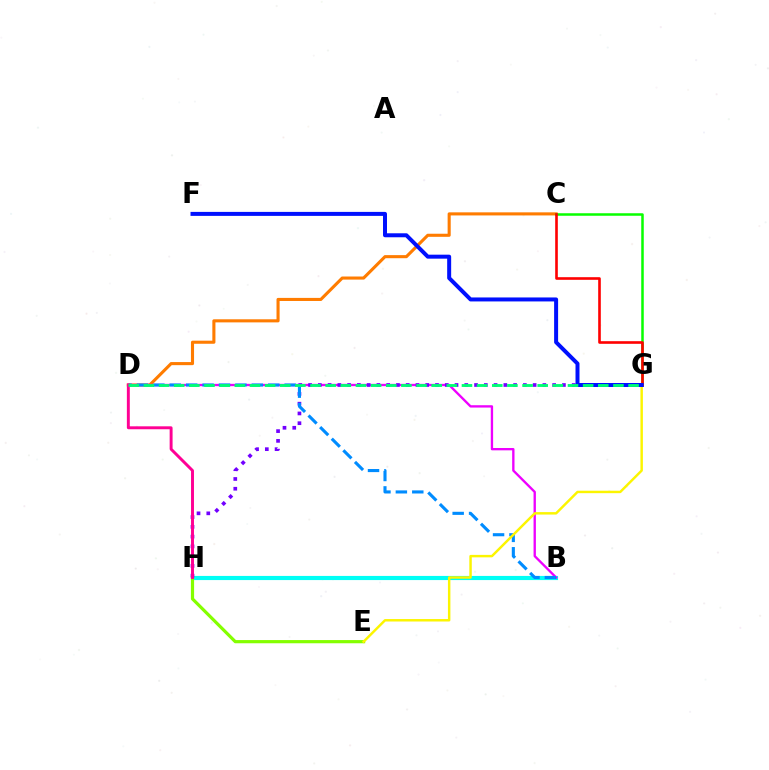{('C', 'D'): [{'color': '#ff7c00', 'line_style': 'solid', 'thickness': 2.23}], ('C', 'G'): [{'color': '#08ff00', 'line_style': 'solid', 'thickness': 1.81}, {'color': '#ff0000', 'line_style': 'solid', 'thickness': 1.89}], ('B', 'H'): [{'color': '#00fff6', 'line_style': 'solid', 'thickness': 2.99}], ('B', 'D'): [{'color': '#ee00ff', 'line_style': 'solid', 'thickness': 1.68}, {'color': '#008cff', 'line_style': 'dashed', 'thickness': 2.23}], ('E', 'H'): [{'color': '#84ff00', 'line_style': 'solid', 'thickness': 2.3}], ('G', 'H'): [{'color': '#7200ff', 'line_style': 'dotted', 'thickness': 2.65}], ('E', 'G'): [{'color': '#fcf500', 'line_style': 'solid', 'thickness': 1.77}], ('D', 'H'): [{'color': '#ff0094', 'line_style': 'solid', 'thickness': 2.11}], ('F', 'G'): [{'color': '#0010ff', 'line_style': 'solid', 'thickness': 2.87}], ('D', 'G'): [{'color': '#00ff74', 'line_style': 'dashed', 'thickness': 2.06}]}